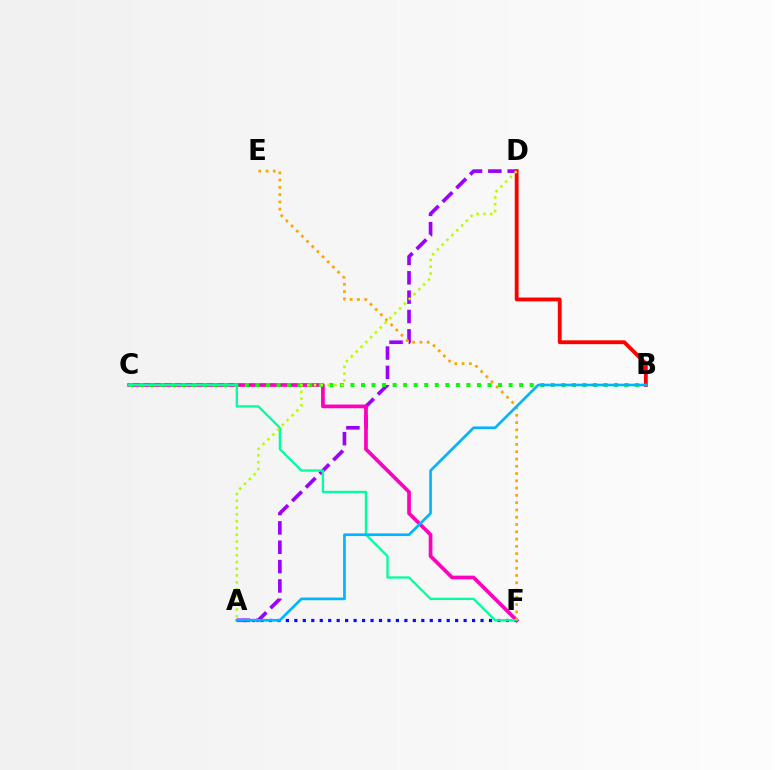{('A', 'D'): [{'color': '#9b00ff', 'line_style': 'dashed', 'thickness': 2.63}, {'color': '#b3ff00', 'line_style': 'dotted', 'thickness': 1.85}], ('C', 'F'): [{'color': '#ff00bd', 'line_style': 'solid', 'thickness': 2.67}, {'color': '#00ff9d', 'line_style': 'solid', 'thickness': 1.66}], ('B', 'D'): [{'color': '#ff0000', 'line_style': 'solid', 'thickness': 2.76}], ('B', 'C'): [{'color': '#08ff00', 'line_style': 'dotted', 'thickness': 2.86}], ('A', 'F'): [{'color': '#0010ff', 'line_style': 'dotted', 'thickness': 2.3}], ('E', 'F'): [{'color': '#ffa500', 'line_style': 'dotted', 'thickness': 1.98}], ('A', 'B'): [{'color': '#00b5ff', 'line_style': 'solid', 'thickness': 1.93}]}